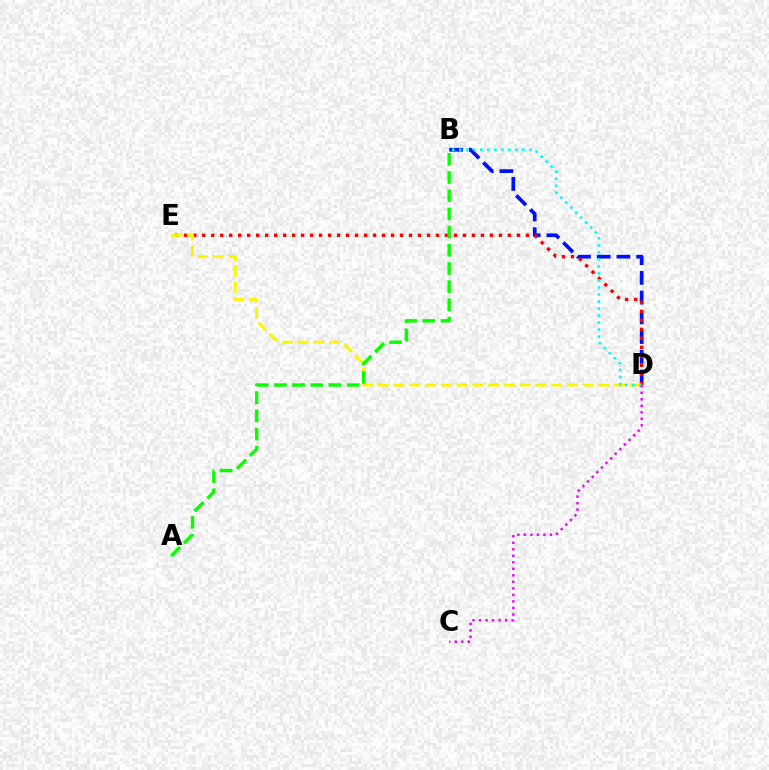{('B', 'D'): [{'color': '#0010ff', 'line_style': 'dashed', 'thickness': 2.68}, {'color': '#00fff6', 'line_style': 'dotted', 'thickness': 1.91}], ('D', 'E'): [{'color': '#ff0000', 'line_style': 'dotted', 'thickness': 2.44}, {'color': '#fcf500', 'line_style': 'dashed', 'thickness': 2.14}], ('A', 'B'): [{'color': '#08ff00', 'line_style': 'dashed', 'thickness': 2.47}], ('C', 'D'): [{'color': '#ee00ff', 'line_style': 'dotted', 'thickness': 1.77}]}